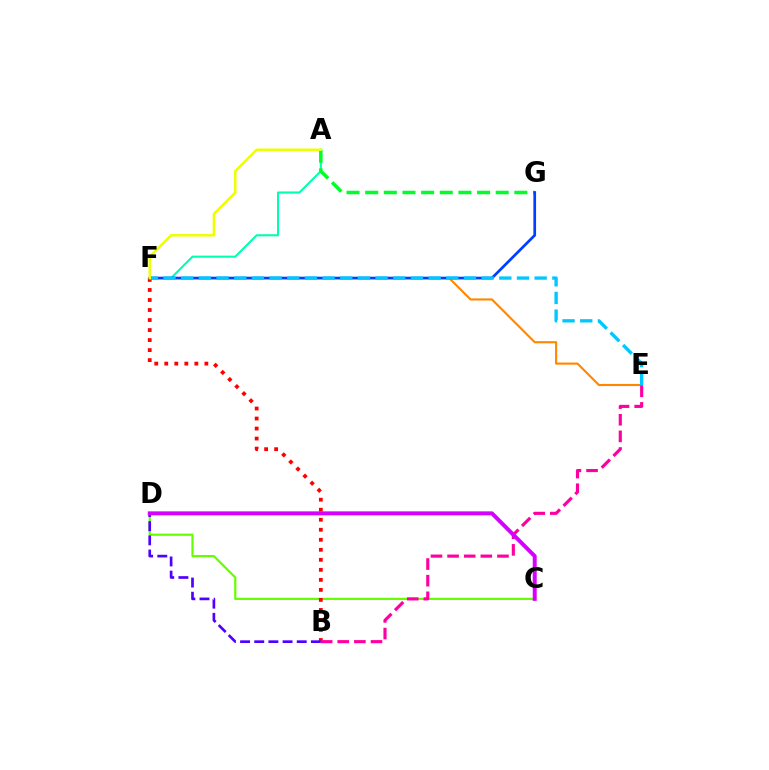{('E', 'F'): [{'color': '#ff8800', 'line_style': 'solid', 'thickness': 1.53}, {'color': '#00c7ff', 'line_style': 'dashed', 'thickness': 2.4}], ('A', 'F'): [{'color': '#00ffaf', 'line_style': 'solid', 'thickness': 1.5}, {'color': '#eeff00', 'line_style': 'solid', 'thickness': 1.78}], ('C', 'D'): [{'color': '#66ff00', 'line_style': 'solid', 'thickness': 1.59}, {'color': '#d600ff', 'line_style': 'solid', 'thickness': 2.84}], ('B', 'F'): [{'color': '#ff0000', 'line_style': 'dotted', 'thickness': 2.72}], ('B', 'D'): [{'color': '#4f00ff', 'line_style': 'dashed', 'thickness': 1.92}], ('B', 'E'): [{'color': '#ff00a0', 'line_style': 'dashed', 'thickness': 2.26}], ('A', 'G'): [{'color': '#00ff27', 'line_style': 'dashed', 'thickness': 2.53}], ('F', 'G'): [{'color': '#003fff', 'line_style': 'solid', 'thickness': 1.94}]}